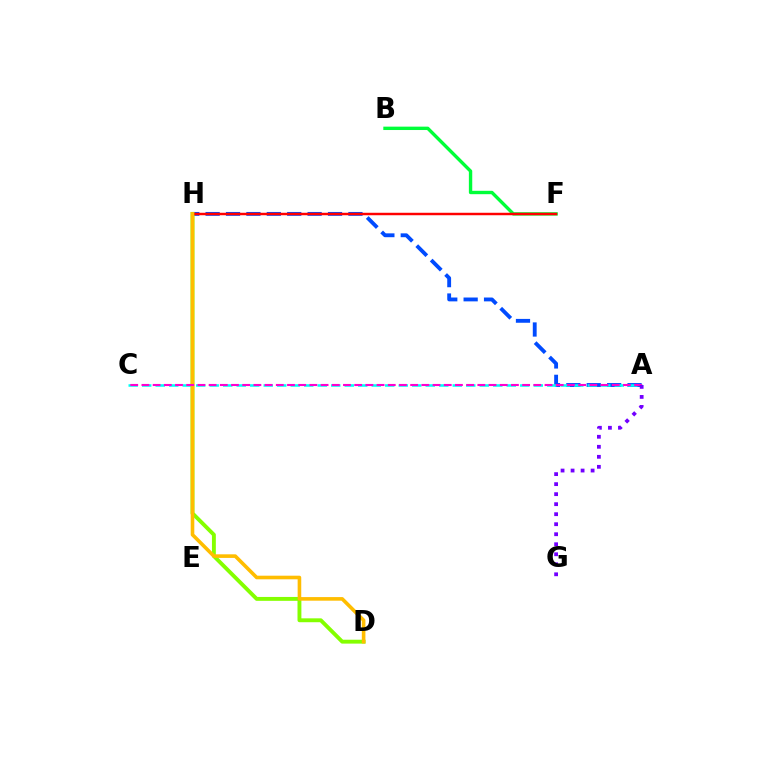{('A', 'H'): [{'color': '#004bff', 'line_style': 'dashed', 'thickness': 2.77}], ('D', 'H'): [{'color': '#84ff00', 'line_style': 'solid', 'thickness': 2.8}, {'color': '#ffbd00', 'line_style': 'solid', 'thickness': 2.6}], ('B', 'F'): [{'color': '#00ff39', 'line_style': 'solid', 'thickness': 2.43}], ('A', 'C'): [{'color': '#00fff6', 'line_style': 'dashed', 'thickness': 1.83}, {'color': '#ff00cf', 'line_style': 'dashed', 'thickness': 1.52}], ('F', 'H'): [{'color': '#ff0000', 'line_style': 'solid', 'thickness': 1.77}], ('A', 'G'): [{'color': '#7200ff', 'line_style': 'dotted', 'thickness': 2.72}]}